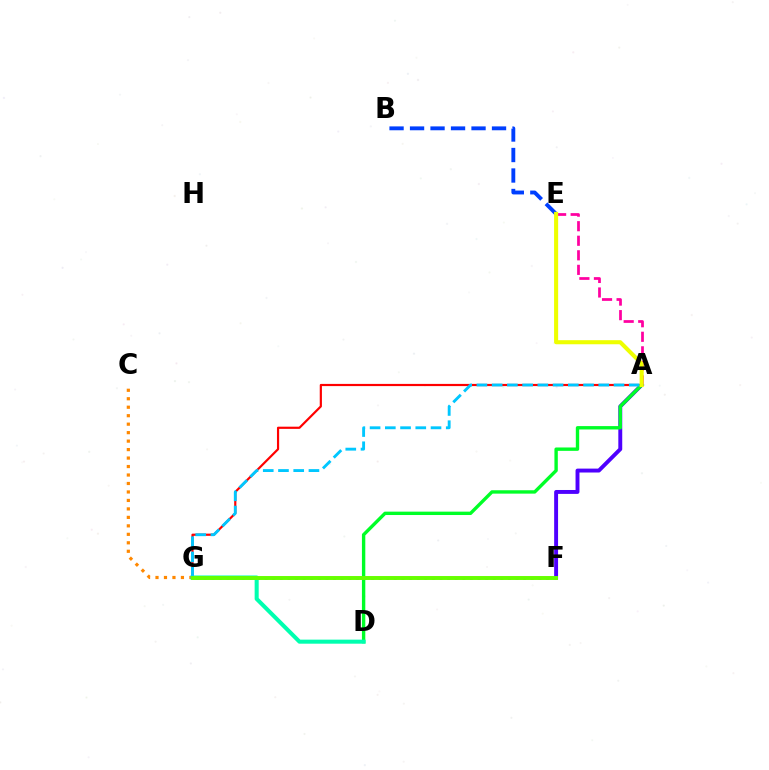{('A', 'F'): [{'color': '#4f00ff', 'line_style': 'solid', 'thickness': 2.82}], ('B', 'E'): [{'color': '#003fff', 'line_style': 'dashed', 'thickness': 2.78}], ('A', 'G'): [{'color': '#ff0000', 'line_style': 'solid', 'thickness': 1.57}, {'color': '#00c7ff', 'line_style': 'dashed', 'thickness': 2.07}], ('A', 'E'): [{'color': '#ff00a0', 'line_style': 'dashed', 'thickness': 1.98}, {'color': '#eeff00', 'line_style': 'solid', 'thickness': 2.93}], ('F', 'G'): [{'color': '#d600ff', 'line_style': 'dotted', 'thickness': 2.07}, {'color': '#66ff00', 'line_style': 'solid', 'thickness': 2.84}], ('C', 'G'): [{'color': '#ff8800', 'line_style': 'dotted', 'thickness': 2.3}], ('A', 'D'): [{'color': '#00ff27', 'line_style': 'solid', 'thickness': 2.43}], ('D', 'G'): [{'color': '#00ffaf', 'line_style': 'solid', 'thickness': 2.92}]}